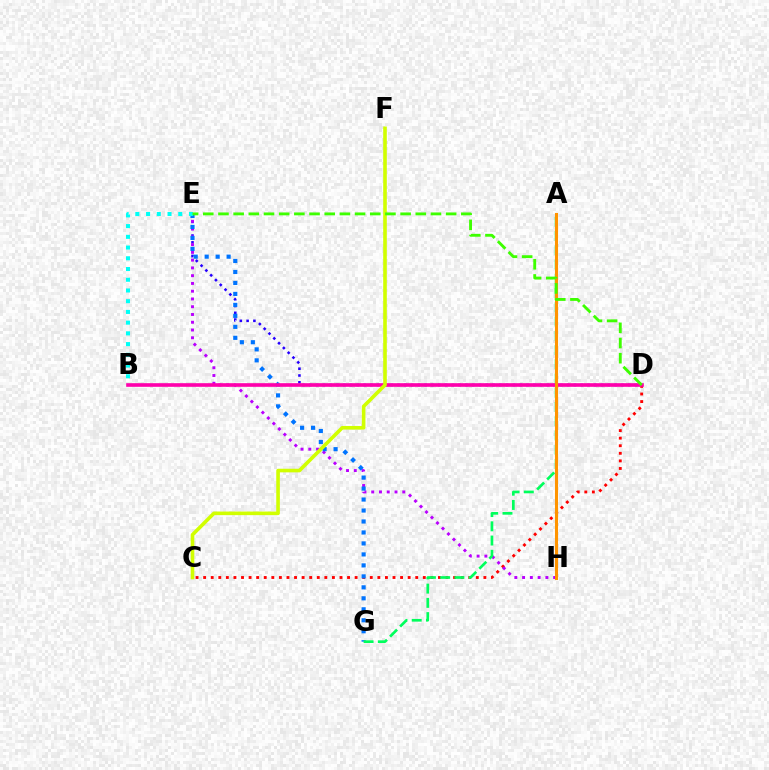{('C', 'D'): [{'color': '#ff0000', 'line_style': 'dotted', 'thickness': 2.06}], ('D', 'E'): [{'color': '#2500ff', 'line_style': 'dotted', 'thickness': 1.84}, {'color': '#3dff00', 'line_style': 'dashed', 'thickness': 2.06}], ('E', 'H'): [{'color': '#b900ff', 'line_style': 'dotted', 'thickness': 2.11}], ('E', 'G'): [{'color': '#0074ff', 'line_style': 'dotted', 'thickness': 2.98}], ('B', 'D'): [{'color': '#ff00ac', 'line_style': 'solid', 'thickness': 2.61}], ('A', 'G'): [{'color': '#00ff5c', 'line_style': 'dashed', 'thickness': 1.94}], ('C', 'F'): [{'color': '#d1ff00', 'line_style': 'solid', 'thickness': 2.6}], ('B', 'E'): [{'color': '#00fff6', 'line_style': 'dotted', 'thickness': 2.91}], ('A', 'H'): [{'color': '#ff9400', 'line_style': 'solid', 'thickness': 2.21}]}